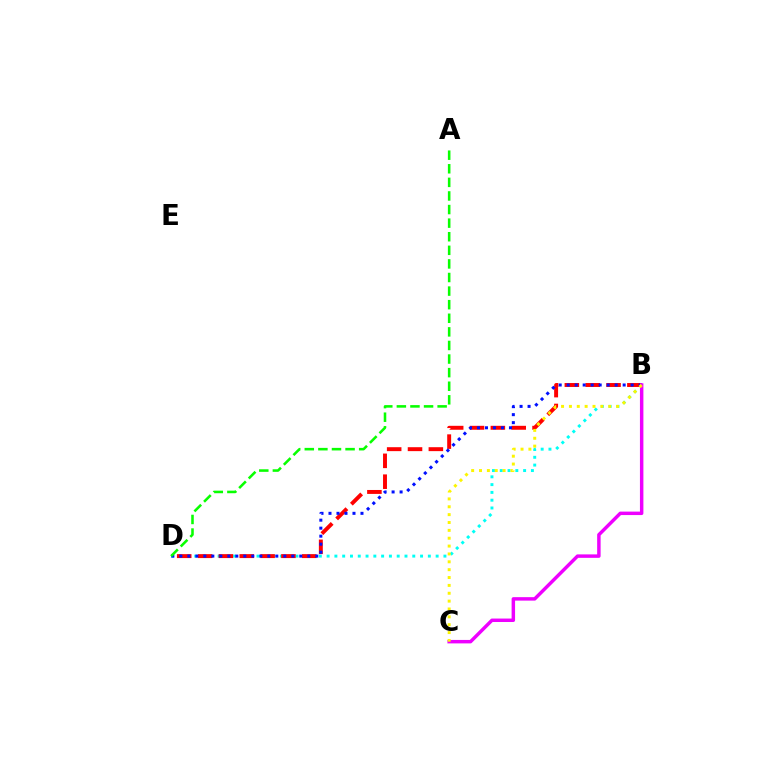{('B', 'D'): [{'color': '#00fff6', 'line_style': 'dotted', 'thickness': 2.12}, {'color': '#ff0000', 'line_style': 'dashed', 'thickness': 2.83}, {'color': '#0010ff', 'line_style': 'dotted', 'thickness': 2.17}], ('A', 'D'): [{'color': '#08ff00', 'line_style': 'dashed', 'thickness': 1.85}], ('B', 'C'): [{'color': '#ee00ff', 'line_style': 'solid', 'thickness': 2.49}, {'color': '#fcf500', 'line_style': 'dotted', 'thickness': 2.14}]}